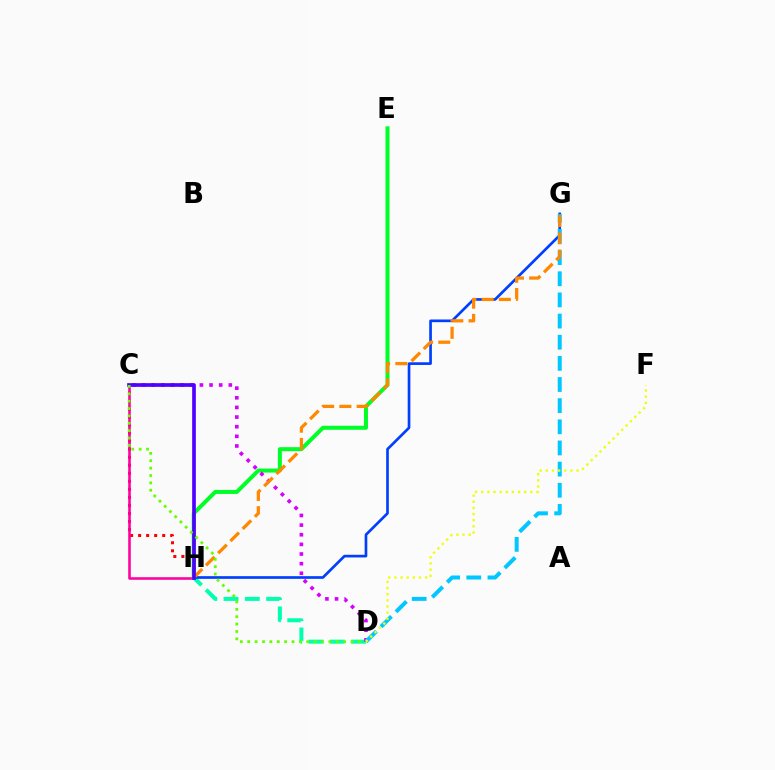{('D', 'H'): [{'color': '#00ffaf', 'line_style': 'dashed', 'thickness': 2.89}], ('C', 'H'): [{'color': '#ff0000', 'line_style': 'dotted', 'thickness': 2.18}, {'color': '#ff00a0', 'line_style': 'solid', 'thickness': 1.85}, {'color': '#4f00ff', 'line_style': 'solid', 'thickness': 2.64}], ('G', 'H'): [{'color': '#003fff', 'line_style': 'solid', 'thickness': 1.93}, {'color': '#ff8800', 'line_style': 'dashed', 'thickness': 2.34}], ('E', 'H'): [{'color': '#00ff27', 'line_style': 'solid', 'thickness': 2.88}], ('C', 'D'): [{'color': '#d600ff', 'line_style': 'dotted', 'thickness': 2.62}, {'color': '#66ff00', 'line_style': 'dotted', 'thickness': 2.0}], ('D', 'G'): [{'color': '#00c7ff', 'line_style': 'dashed', 'thickness': 2.87}], ('D', 'F'): [{'color': '#eeff00', 'line_style': 'dotted', 'thickness': 1.67}]}